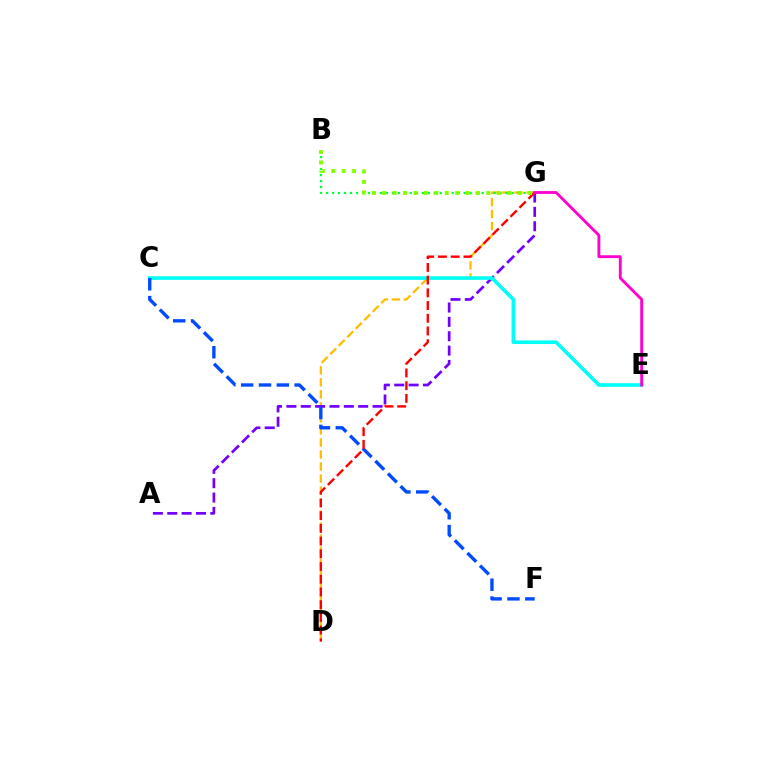{('D', 'G'): [{'color': '#ffbd00', 'line_style': 'dashed', 'thickness': 1.63}, {'color': '#ff0000', 'line_style': 'dashed', 'thickness': 1.73}], ('A', 'G'): [{'color': '#7200ff', 'line_style': 'dashed', 'thickness': 1.95}], ('B', 'G'): [{'color': '#00ff39', 'line_style': 'dotted', 'thickness': 1.63}, {'color': '#84ff00', 'line_style': 'dotted', 'thickness': 2.83}], ('C', 'E'): [{'color': '#00fff6', 'line_style': 'solid', 'thickness': 2.61}], ('C', 'F'): [{'color': '#004bff', 'line_style': 'dashed', 'thickness': 2.42}], ('E', 'G'): [{'color': '#ff00cf', 'line_style': 'solid', 'thickness': 2.05}]}